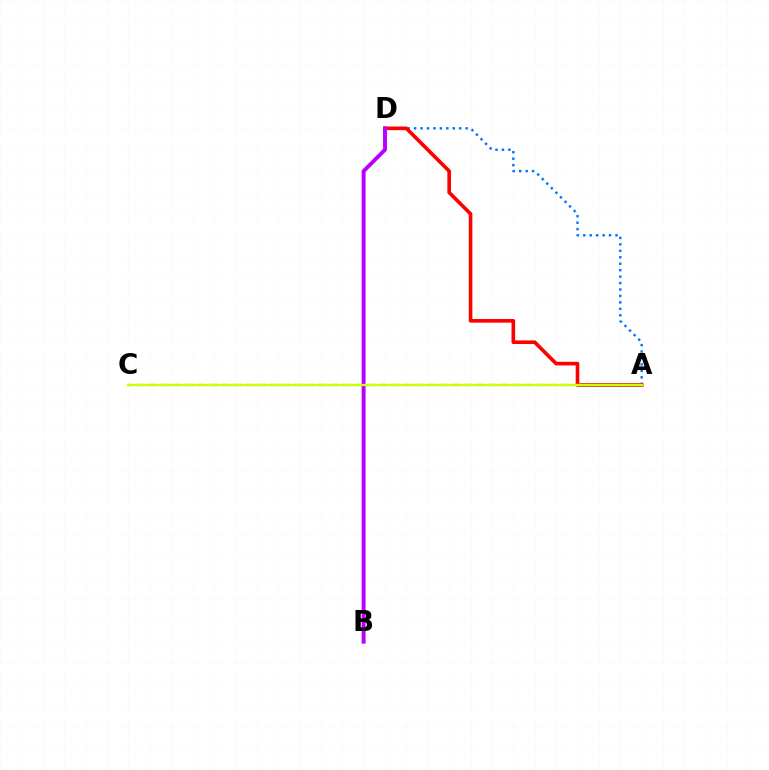{('A', 'D'): [{'color': '#0074ff', 'line_style': 'dotted', 'thickness': 1.75}, {'color': '#ff0000', 'line_style': 'solid', 'thickness': 2.62}], ('A', 'C'): [{'color': '#00ff5c', 'line_style': 'dashed', 'thickness': 1.65}, {'color': '#d1ff00', 'line_style': 'solid', 'thickness': 1.62}], ('B', 'D'): [{'color': '#b900ff', 'line_style': 'solid', 'thickness': 2.83}]}